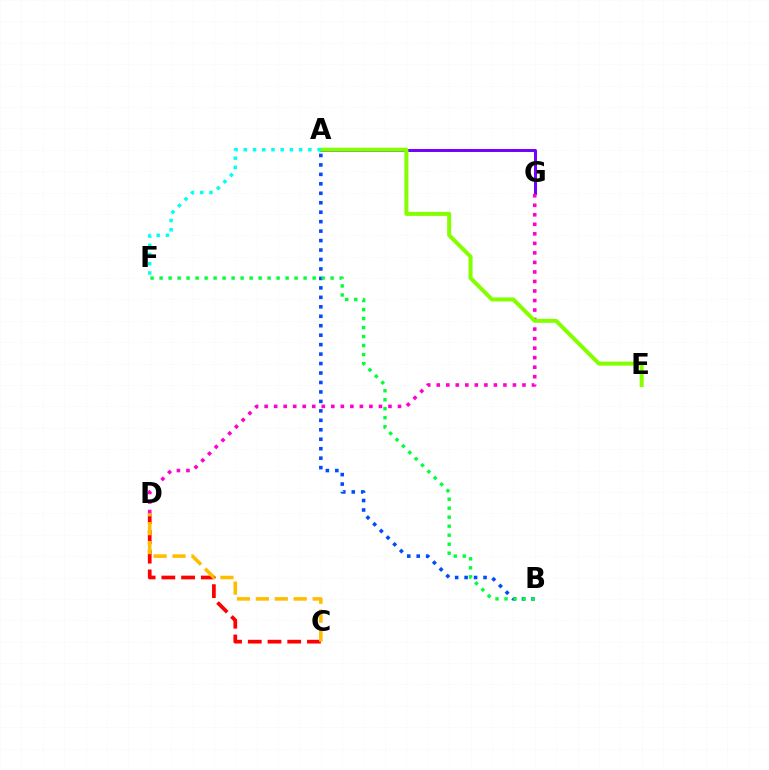{('C', 'D'): [{'color': '#ff0000', 'line_style': 'dashed', 'thickness': 2.68}, {'color': '#ffbd00', 'line_style': 'dashed', 'thickness': 2.57}], ('A', 'G'): [{'color': '#7200ff', 'line_style': 'solid', 'thickness': 2.13}], ('A', 'B'): [{'color': '#004bff', 'line_style': 'dotted', 'thickness': 2.57}], ('D', 'G'): [{'color': '#ff00cf', 'line_style': 'dotted', 'thickness': 2.59}], ('B', 'F'): [{'color': '#00ff39', 'line_style': 'dotted', 'thickness': 2.45}], ('A', 'E'): [{'color': '#84ff00', 'line_style': 'solid', 'thickness': 2.88}], ('A', 'F'): [{'color': '#00fff6', 'line_style': 'dotted', 'thickness': 2.51}]}